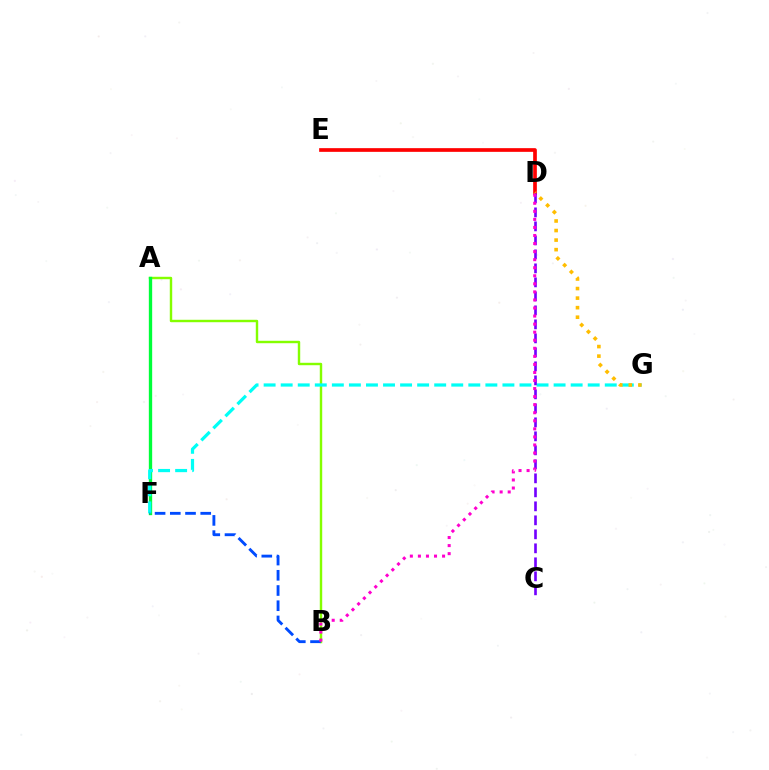{('A', 'B'): [{'color': '#84ff00', 'line_style': 'solid', 'thickness': 1.75}], ('D', 'E'): [{'color': '#ff0000', 'line_style': 'solid', 'thickness': 2.66}], ('A', 'F'): [{'color': '#00ff39', 'line_style': 'solid', 'thickness': 2.4}], ('F', 'G'): [{'color': '#00fff6', 'line_style': 'dashed', 'thickness': 2.32}], ('D', 'G'): [{'color': '#ffbd00', 'line_style': 'dotted', 'thickness': 2.6}], ('C', 'D'): [{'color': '#7200ff', 'line_style': 'dashed', 'thickness': 1.9}], ('B', 'F'): [{'color': '#004bff', 'line_style': 'dashed', 'thickness': 2.07}], ('B', 'D'): [{'color': '#ff00cf', 'line_style': 'dotted', 'thickness': 2.19}]}